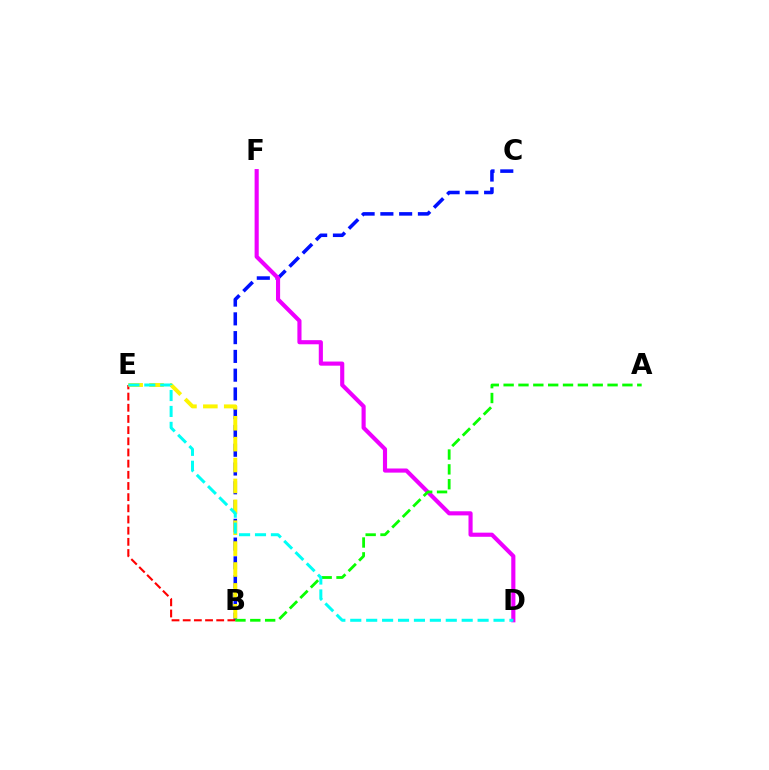{('B', 'C'): [{'color': '#0010ff', 'line_style': 'dashed', 'thickness': 2.55}], ('D', 'F'): [{'color': '#ee00ff', 'line_style': 'solid', 'thickness': 2.97}], ('B', 'E'): [{'color': '#ff0000', 'line_style': 'dashed', 'thickness': 1.52}, {'color': '#fcf500', 'line_style': 'dashed', 'thickness': 2.84}], ('A', 'B'): [{'color': '#08ff00', 'line_style': 'dashed', 'thickness': 2.02}], ('D', 'E'): [{'color': '#00fff6', 'line_style': 'dashed', 'thickness': 2.16}]}